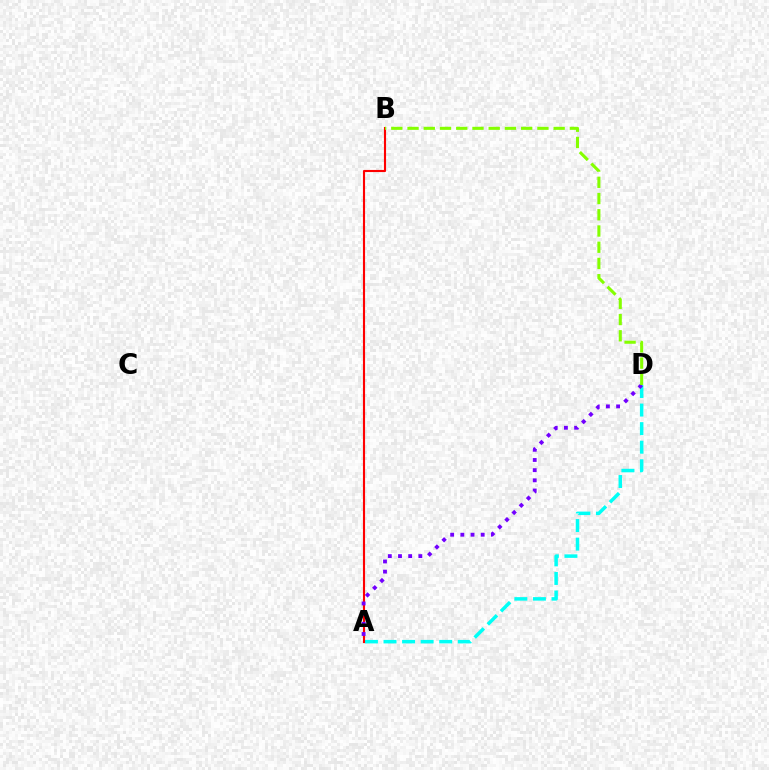{('A', 'D'): [{'color': '#00fff6', 'line_style': 'dashed', 'thickness': 2.52}, {'color': '#7200ff', 'line_style': 'dotted', 'thickness': 2.76}], ('A', 'B'): [{'color': '#ff0000', 'line_style': 'solid', 'thickness': 1.53}], ('B', 'D'): [{'color': '#84ff00', 'line_style': 'dashed', 'thickness': 2.21}]}